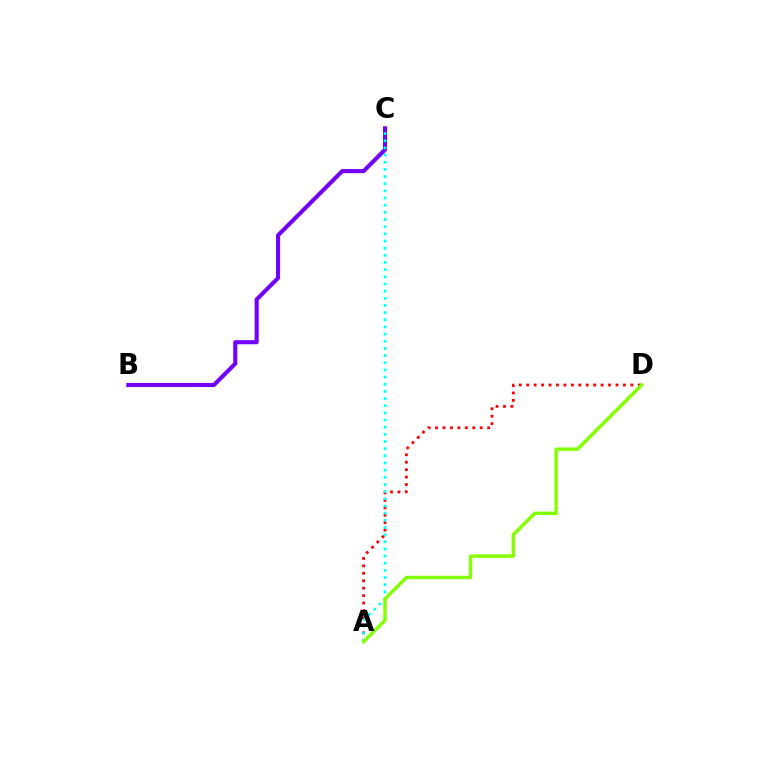{('A', 'D'): [{'color': '#ff0000', 'line_style': 'dotted', 'thickness': 2.02}, {'color': '#84ff00', 'line_style': 'solid', 'thickness': 2.47}], ('B', 'C'): [{'color': '#7200ff', 'line_style': 'solid', 'thickness': 2.95}], ('A', 'C'): [{'color': '#00fff6', 'line_style': 'dotted', 'thickness': 1.95}]}